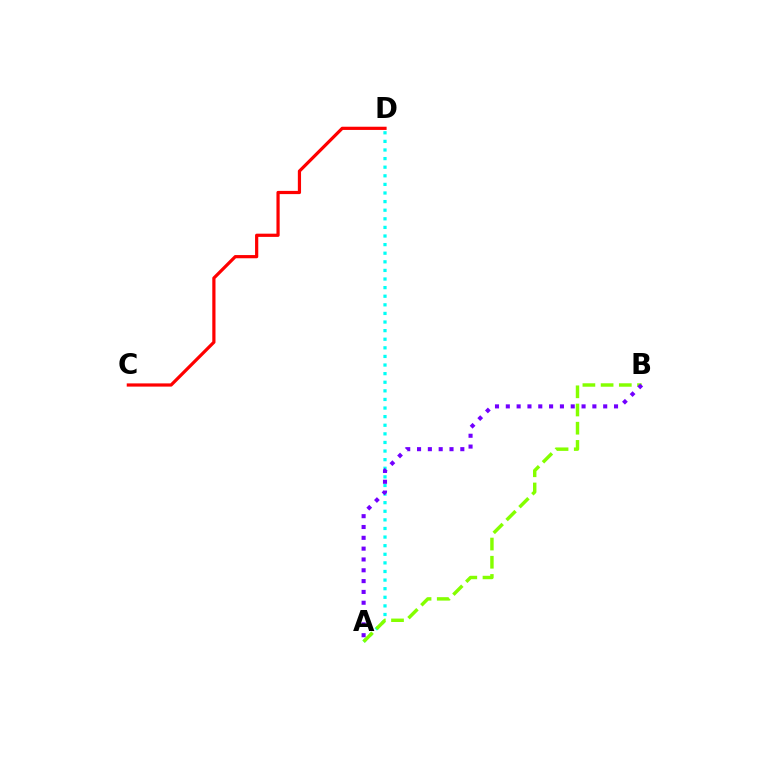{('A', 'D'): [{'color': '#00fff6', 'line_style': 'dotted', 'thickness': 2.34}], ('A', 'B'): [{'color': '#84ff00', 'line_style': 'dashed', 'thickness': 2.47}, {'color': '#7200ff', 'line_style': 'dotted', 'thickness': 2.94}], ('C', 'D'): [{'color': '#ff0000', 'line_style': 'solid', 'thickness': 2.31}]}